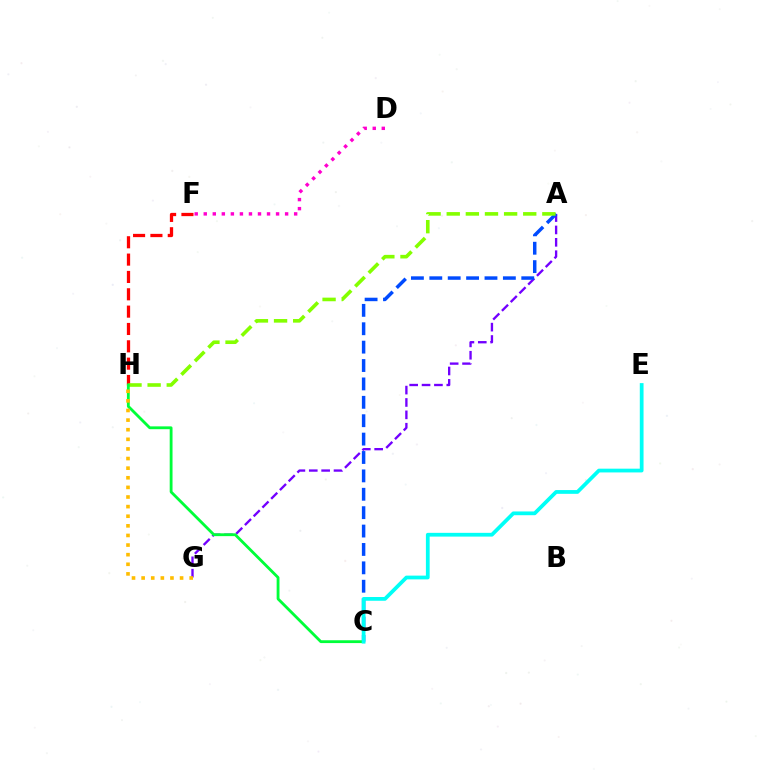{('A', 'G'): [{'color': '#7200ff', 'line_style': 'dashed', 'thickness': 1.68}], ('A', 'C'): [{'color': '#004bff', 'line_style': 'dashed', 'thickness': 2.5}], ('F', 'H'): [{'color': '#ff0000', 'line_style': 'dashed', 'thickness': 2.36}], ('D', 'F'): [{'color': '#ff00cf', 'line_style': 'dotted', 'thickness': 2.46}], ('A', 'H'): [{'color': '#84ff00', 'line_style': 'dashed', 'thickness': 2.6}], ('C', 'H'): [{'color': '#00ff39', 'line_style': 'solid', 'thickness': 2.03}], ('G', 'H'): [{'color': '#ffbd00', 'line_style': 'dotted', 'thickness': 2.61}], ('C', 'E'): [{'color': '#00fff6', 'line_style': 'solid', 'thickness': 2.7}]}